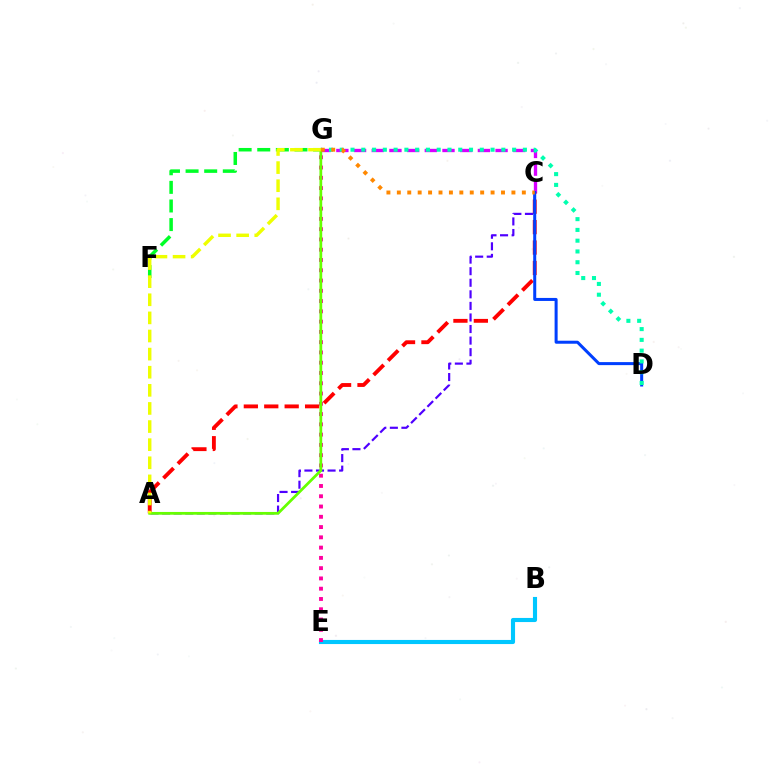{('C', 'G'): [{'color': '#d600ff', 'line_style': 'dashed', 'thickness': 2.4}, {'color': '#ff8800', 'line_style': 'dotted', 'thickness': 2.83}], ('F', 'G'): [{'color': '#00ff27', 'line_style': 'dashed', 'thickness': 2.53}], ('B', 'E'): [{'color': '#00c7ff', 'line_style': 'solid', 'thickness': 2.96}], ('A', 'C'): [{'color': '#ff0000', 'line_style': 'dashed', 'thickness': 2.77}, {'color': '#4f00ff', 'line_style': 'dashed', 'thickness': 1.57}], ('C', 'D'): [{'color': '#003fff', 'line_style': 'solid', 'thickness': 2.17}], ('D', 'G'): [{'color': '#00ffaf', 'line_style': 'dotted', 'thickness': 2.93}], ('E', 'G'): [{'color': '#ff00a0', 'line_style': 'dotted', 'thickness': 2.79}], ('A', 'G'): [{'color': '#66ff00', 'line_style': 'solid', 'thickness': 1.99}, {'color': '#eeff00', 'line_style': 'dashed', 'thickness': 2.46}]}